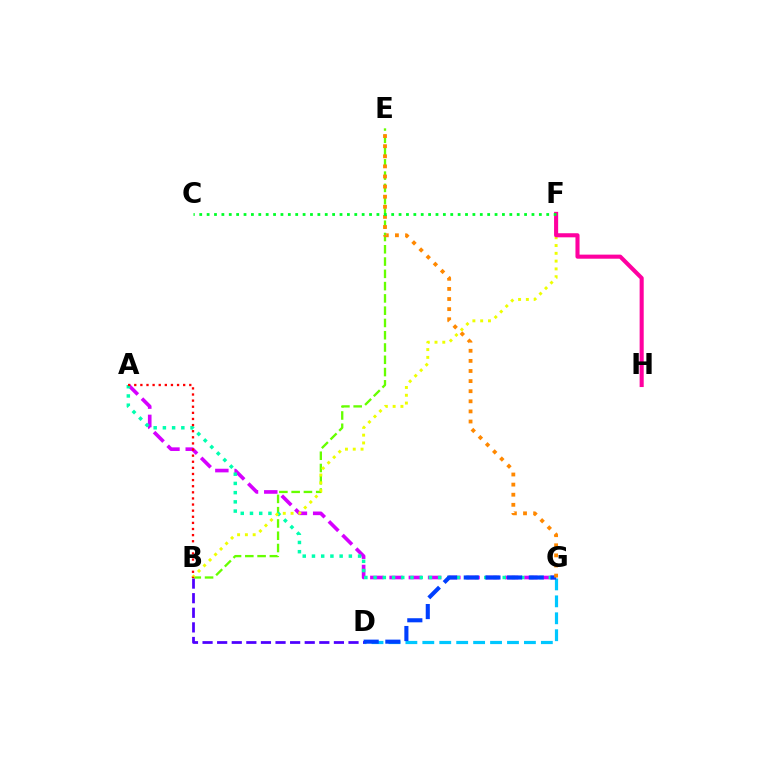{('D', 'G'): [{'color': '#00c7ff', 'line_style': 'dashed', 'thickness': 2.3}, {'color': '#003fff', 'line_style': 'dashed', 'thickness': 2.94}], ('B', 'E'): [{'color': '#66ff00', 'line_style': 'dashed', 'thickness': 1.67}], ('A', 'G'): [{'color': '#d600ff', 'line_style': 'dashed', 'thickness': 2.62}, {'color': '#00ffaf', 'line_style': 'dotted', 'thickness': 2.51}], ('B', 'D'): [{'color': '#4f00ff', 'line_style': 'dashed', 'thickness': 1.98}], ('B', 'F'): [{'color': '#eeff00', 'line_style': 'dotted', 'thickness': 2.12}], ('F', 'H'): [{'color': '#ff00a0', 'line_style': 'solid', 'thickness': 2.94}], ('A', 'B'): [{'color': '#ff0000', 'line_style': 'dotted', 'thickness': 1.66}], ('E', 'G'): [{'color': '#ff8800', 'line_style': 'dotted', 'thickness': 2.74}], ('C', 'F'): [{'color': '#00ff27', 'line_style': 'dotted', 'thickness': 2.01}]}